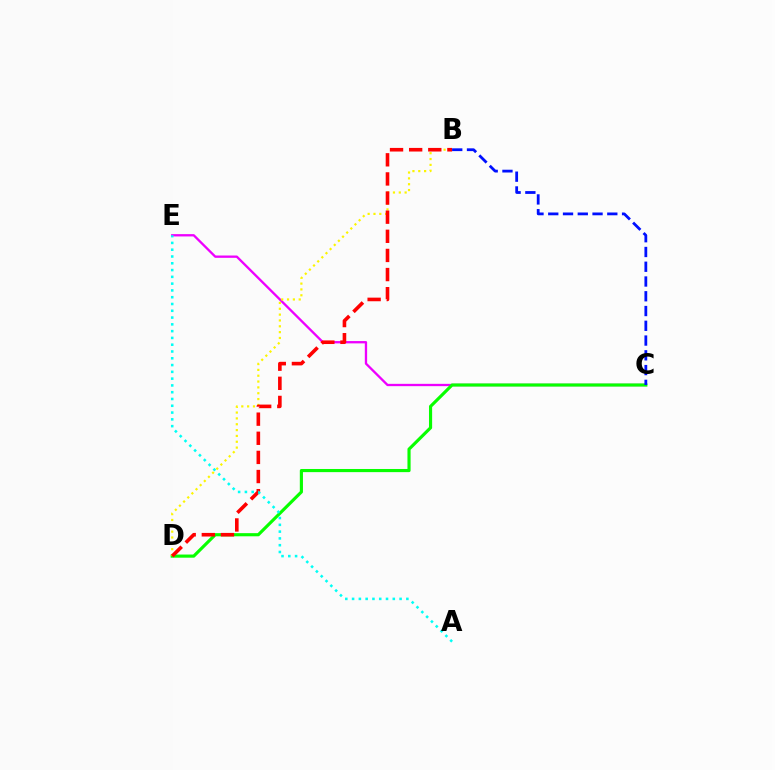{('C', 'E'): [{'color': '#ee00ff', 'line_style': 'solid', 'thickness': 1.67}], ('C', 'D'): [{'color': '#08ff00', 'line_style': 'solid', 'thickness': 2.26}], ('B', 'D'): [{'color': '#fcf500', 'line_style': 'dotted', 'thickness': 1.59}, {'color': '#ff0000', 'line_style': 'dashed', 'thickness': 2.6}], ('B', 'C'): [{'color': '#0010ff', 'line_style': 'dashed', 'thickness': 2.01}], ('A', 'E'): [{'color': '#00fff6', 'line_style': 'dotted', 'thickness': 1.84}]}